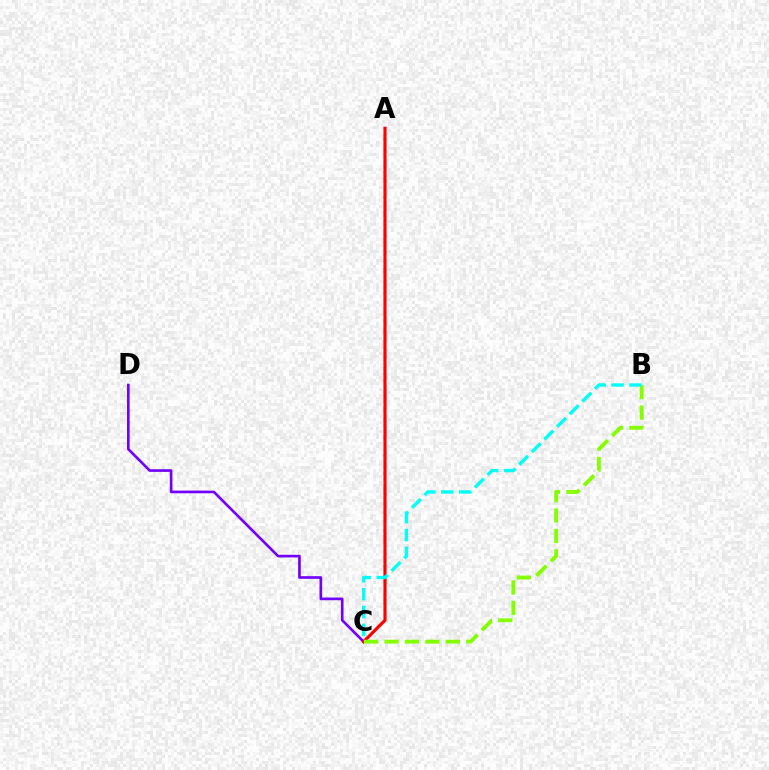{('C', 'D'): [{'color': '#7200ff', 'line_style': 'solid', 'thickness': 1.91}], ('A', 'C'): [{'color': '#ff0000', 'line_style': 'solid', 'thickness': 2.28}], ('B', 'C'): [{'color': '#84ff00', 'line_style': 'dashed', 'thickness': 2.78}, {'color': '#00fff6', 'line_style': 'dashed', 'thickness': 2.43}]}